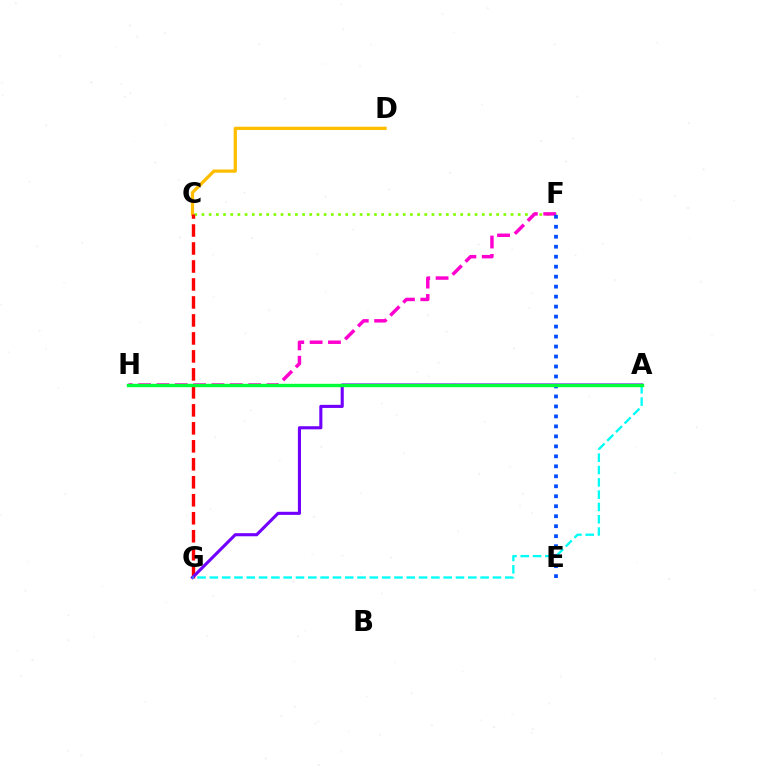{('C', 'F'): [{'color': '#84ff00', 'line_style': 'dotted', 'thickness': 1.95}], ('F', 'H'): [{'color': '#ff00cf', 'line_style': 'dashed', 'thickness': 2.49}], ('E', 'F'): [{'color': '#004bff', 'line_style': 'dotted', 'thickness': 2.71}], ('C', 'D'): [{'color': '#ffbd00', 'line_style': 'solid', 'thickness': 2.35}], ('C', 'G'): [{'color': '#ff0000', 'line_style': 'dashed', 'thickness': 2.44}], ('A', 'G'): [{'color': '#7200ff', 'line_style': 'solid', 'thickness': 2.23}, {'color': '#00fff6', 'line_style': 'dashed', 'thickness': 1.67}], ('A', 'H'): [{'color': '#00ff39', 'line_style': 'solid', 'thickness': 2.44}]}